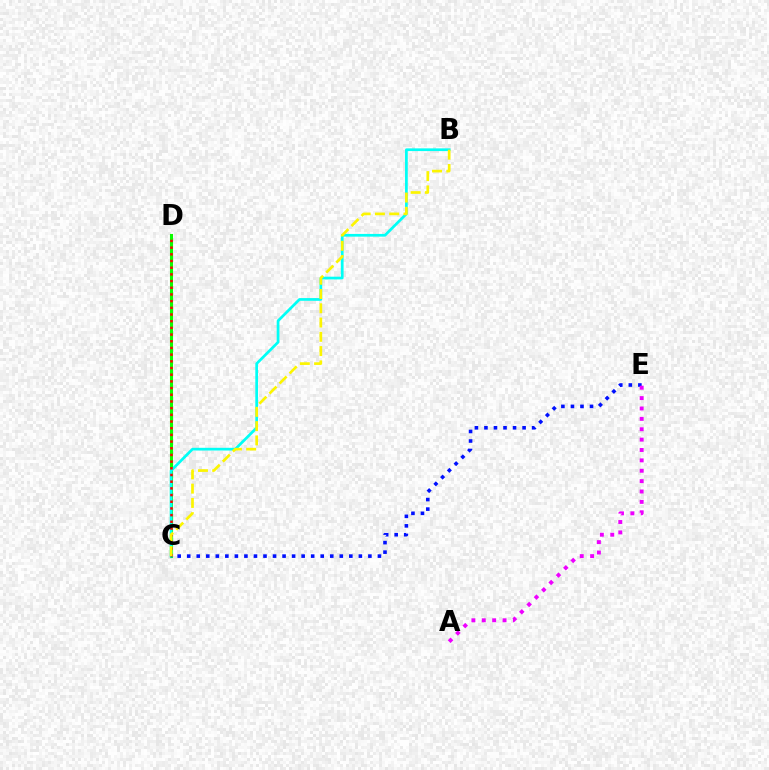{('C', 'D'): [{'color': '#08ff00', 'line_style': 'solid', 'thickness': 2.22}, {'color': '#ff0000', 'line_style': 'dotted', 'thickness': 1.82}], ('B', 'C'): [{'color': '#00fff6', 'line_style': 'solid', 'thickness': 1.96}, {'color': '#fcf500', 'line_style': 'dashed', 'thickness': 1.94}], ('C', 'E'): [{'color': '#0010ff', 'line_style': 'dotted', 'thickness': 2.59}], ('A', 'E'): [{'color': '#ee00ff', 'line_style': 'dotted', 'thickness': 2.82}]}